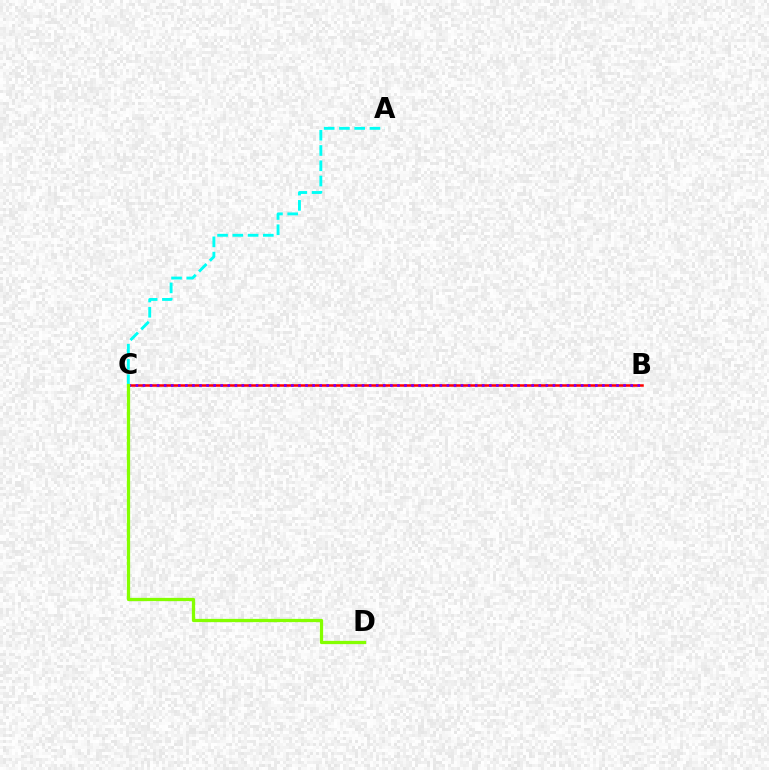{('B', 'C'): [{'color': '#ff0000', 'line_style': 'solid', 'thickness': 1.81}, {'color': '#7200ff', 'line_style': 'dotted', 'thickness': 1.92}], ('A', 'C'): [{'color': '#00fff6', 'line_style': 'dashed', 'thickness': 2.07}], ('C', 'D'): [{'color': '#84ff00', 'line_style': 'solid', 'thickness': 2.35}]}